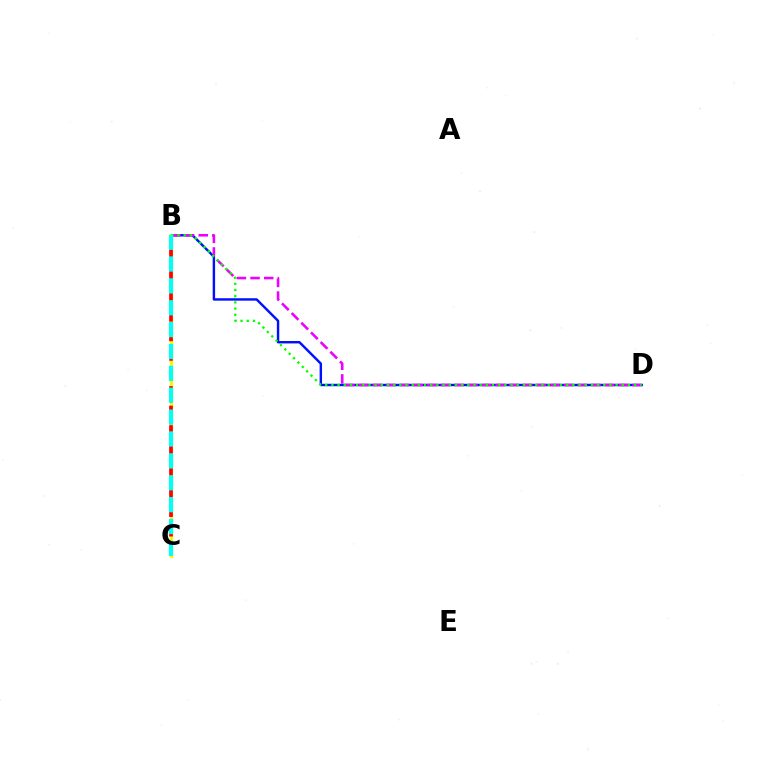{('B', 'D'): [{'color': '#0010ff', 'line_style': 'solid', 'thickness': 1.74}, {'color': '#ee00ff', 'line_style': 'dashed', 'thickness': 1.86}, {'color': '#08ff00', 'line_style': 'dotted', 'thickness': 1.68}], ('B', 'C'): [{'color': '#fcf500', 'line_style': 'solid', 'thickness': 2.34}, {'color': '#ff0000', 'line_style': 'dashed', 'thickness': 2.65}, {'color': '#00fff6', 'line_style': 'dashed', 'thickness': 2.97}]}